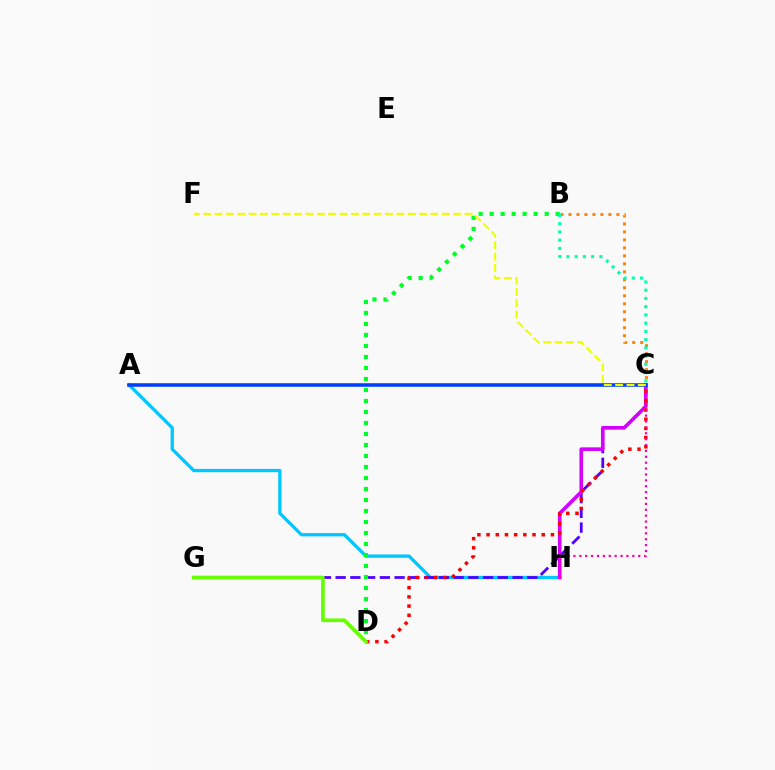{('A', 'H'): [{'color': '#00c7ff', 'line_style': 'solid', 'thickness': 2.39}], ('C', 'G'): [{'color': '#4f00ff', 'line_style': 'dashed', 'thickness': 2.0}], ('B', 'D'): [{'color': '#00ff27', 'line_style': 'dotted', 'thickness': 2.99}], ('C', 'H'): [{'color': '#d600ff', 'line_style': 'solid', 'thickness': 2.61}, {'color': '#ff00a0', 'line_style': 'dotted', 'thickness': 1.6}], ('C', 'D'): [{'color': '#ff0000', 'line_style': 'dotted', 'thickness': 2.5}], ('B', 'C'): [{'color': '#ff8800', 'line_style': 'dotted', 'thickness': 2.17}, {'color': '#00ffaf', 'line_style': 'dotted', 'thickness': 2.24}], ('A', 'C'): [{'color': '#003fff', 'line_style': 'solid', 'thickness': 2.56}], ('D', 'G'): [{'color': '#66ff00', 'line_style': 'solid', 'thickness': 2.64}], ('C', 'F'): [{'color': '#eeff00', 'line_style': 'dashed', 'thickness': 1.54}]}